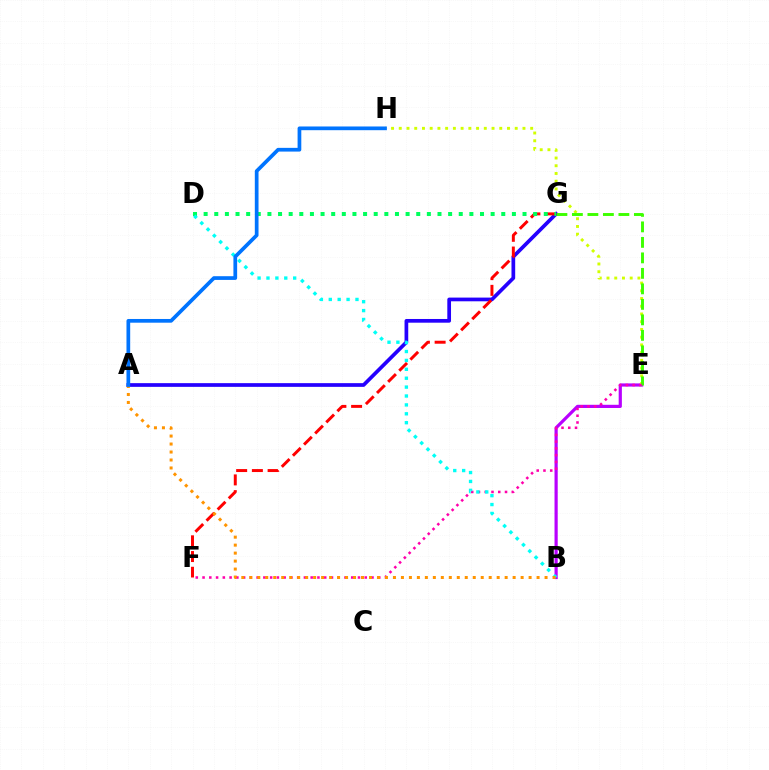{('A', 'G'): [{'color': '#2500ff', 'line_style': 'solid', 'thickness': 2.67}], ('B', 'E'): [{'color': '#b900ff', 'line_style': 'solid', 'thickness': 2.3}], ('E', 'H'): [{'color': '#d1ff00', 'line_style': 'dotted', 'thickness': 2.1}], ('E', 'G'): [{'color': '#3dff00', 'line_style': 'dashed', 'thickness': 2.11}], ('F', 'G'): [{'color': '#ff0000', 'line_style': 'dashed', 'thickness': 2.14}], ('E', 'F'): [{'color': '#ff00ac', 'line_style': 'dotted', 'thickness': 1.84}], ('D', 'G'): [{'color': '#00ff5c', 'line_style': 'dotted', 'thickness': 2.89}], ('B', 'D'): [{'color': '#00fff6', 'line_style': 'dotted', 'thickness': 2.42}], ('A', 'B'): [{'color': '#ff9400', 'line_style': 'dotted', 'thickness': 2.17}], ('A', 'H'): [{'color': '#0074ff', 'line_style': 'solid', 'thickness': 2.68}]}